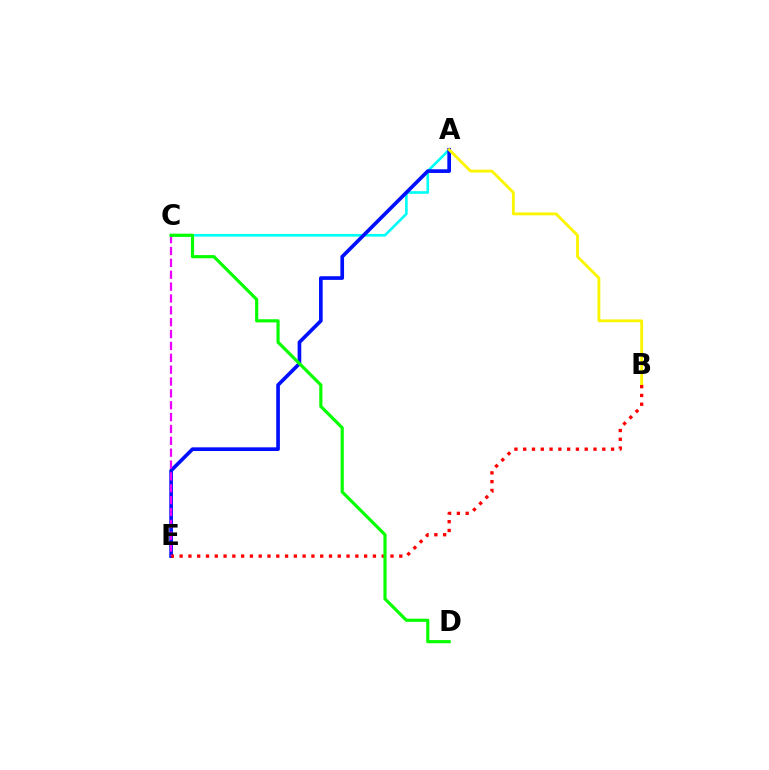{('A', 'C'): [{'color': '#00fff6', 'line_style': 'solid', 'thickness': 1.89}], ('A', 'E'): [{'color': '#0010ff', 'line_style': 'solid', 'thickness': 2.64}], ('A', 'B'): [{'color': '#fcf500', 'line_style': 'solid', 'thickness': 2.04}], ('B', 'E'): [{'color': '#ff0000', 'line_style': 'dotted', 'thickness': 2.39}], ('C', 'E'): [{'color': '#ee00ff', 'line_style': 'dashed', 'thickness': 1.61}], ('C', 'D'): [{'color': '#08ff00', 'line_style': 'solid', 'thickness': 2.28}]}